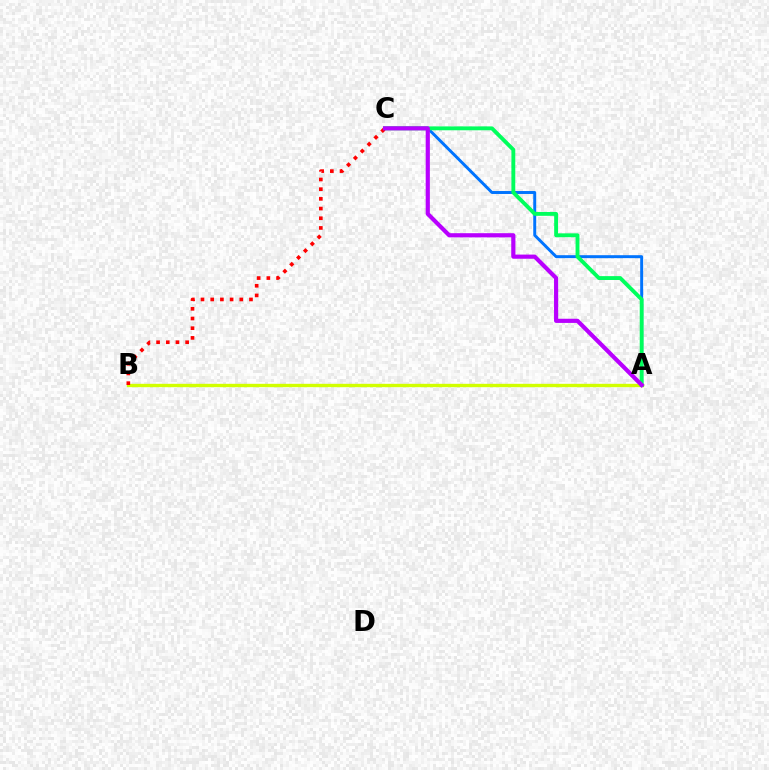{('A', 'B'): [{'color': '#d1ff00', 'line_style': 'solid', 'thickness': 2.42}], ('A', 'C'): [{'color': '#0074ff', 'line_style': 'solid', 'thickness': 2.12}, {'color': '#00ff5c', 'line_style': 'solid', 'thickness': 2.79}, {'color': '#b900ff', 'line_style': 'solid', 'thickness': 3.0}], ('B', 'C'): [{'color': '#ff0000', 'line_style': 'dotted', 'thickness': 2.63}]}